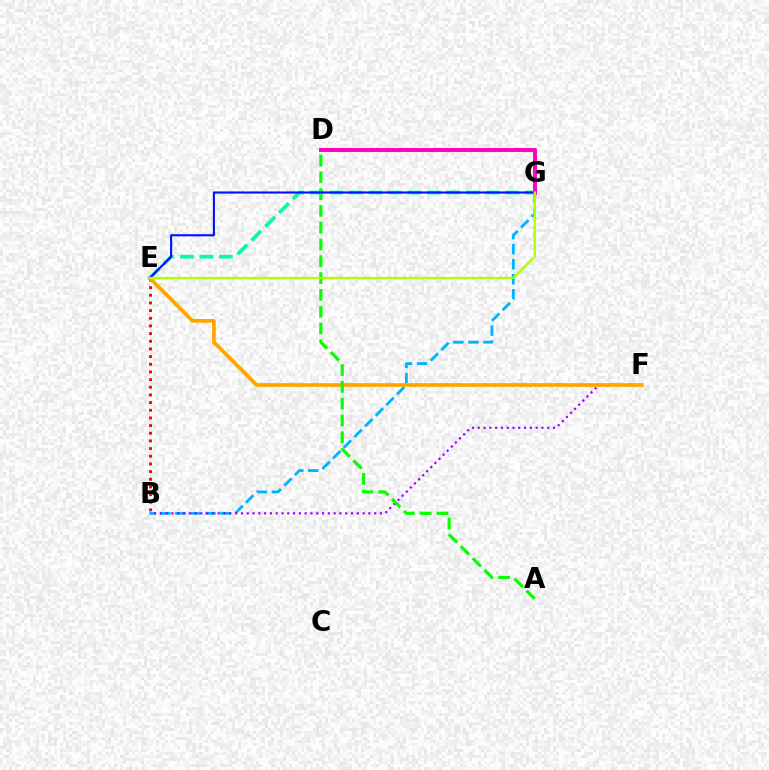{('B', 'E'): [{'color': '#ff0000', 'line_style': 'dotted', 'thickness': 2.08}], ('B', 'G'): [{'color': '#00b5ff', 'line_style': 'dashed', 'thickness': 2.05}], ('B', 'F'): [{'color': '#9b00ff', 'line_style': 'dotted', 'thickness': 1.57}], ('E', 'F'): [{'color': '#ffa500', 'line_style': 'solid', 'thickness': 2.67}], ('A', 'D'): [{'color': '#08ff00', 'line_style': 'dashed', 'thickness': 2.28}], ('E', 'G'): [{'color': '#00ff9d', 'line_style': 'dashed', 'thickness': 2.66}, {'color': '#0010ff', 'line_style': 'solid', 'thickness': 1.52}, {'color': '#b3ff00', 'line_style': 'solid', 'thickness': 1.73}], ('D', 'G'): [{'color': '#ff00bd', 'line_style': 'solid', 'thickness': 2.83}]}